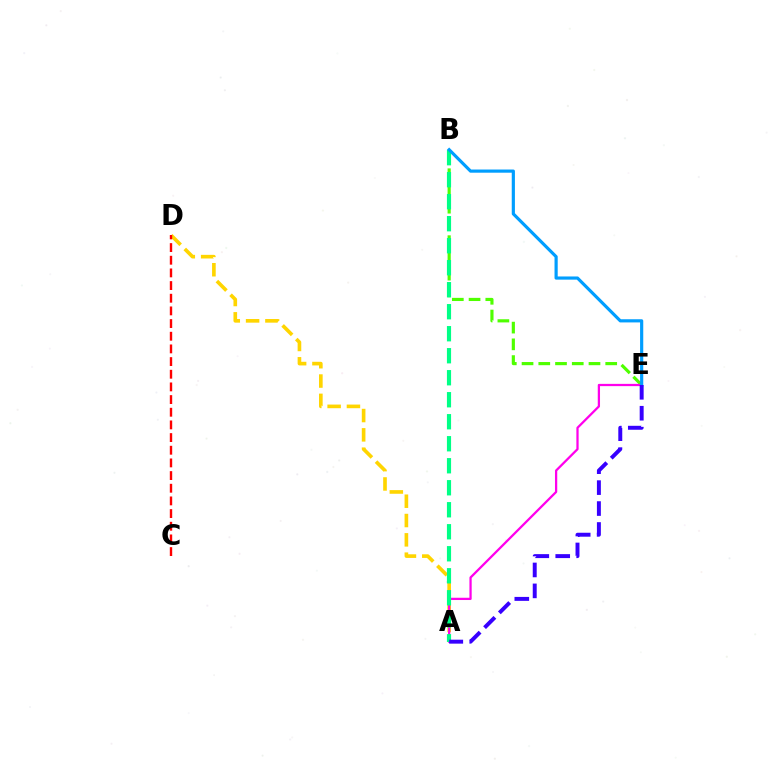{('B', 'E'): [{'color': '#4fff00', 'line_style': 'dashed', 'thickness': 2.27}, {'color': '#009eff', 'line_style': 'solid', 'thickness': 2.28}], ('A', 'D'): [{'color': '#ffd500', 'line_style': 'dashed', 'thickness': 2.62}], ('C', 'D'): [{'color': '#ff0000', 'line_style': 'dashed', 'thickness': 1.72}], ('A', 'E'): [{'color': '#ff00ed', 'line_style': 'solid', 'thickness': 1.63}, {'color': '#3700ff', 'line_style': 'dashed', 'thickness': 2.84}], ('A', 'B'): [{'color': '#00ff86', 'line_style': 'dashed', 'thickness': 2.99}]}